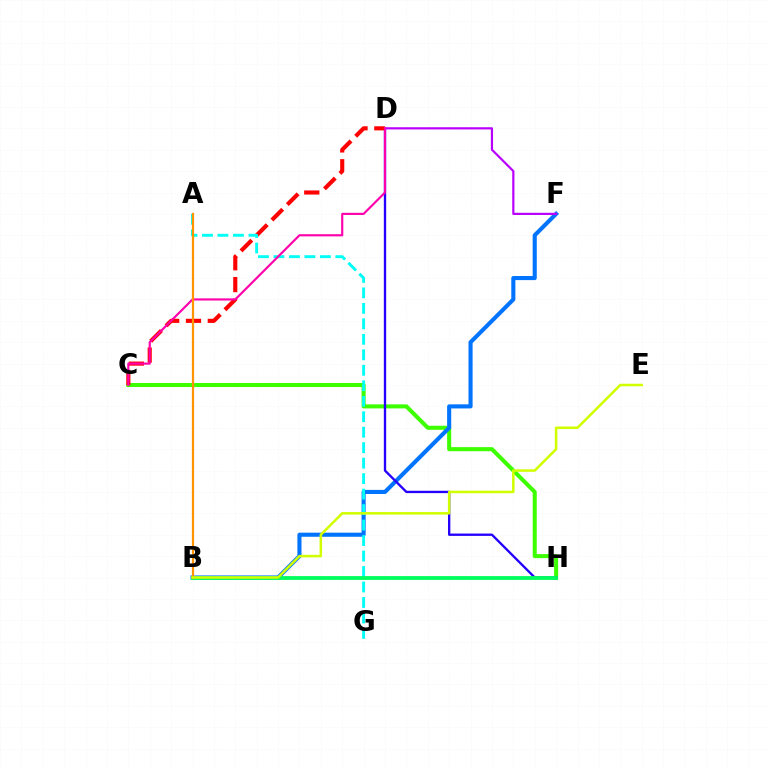{('C', 'H'): [{'color': '#3dff00', 'line_style': 'solid', 'thickness': 2.91}], ('B', 'F'): [{'color': '#0074ff', 'line_style': 'solid', 'thickness': 2.95}], ('D', 'H'): [{'color': '#2500ff', 'line_style': 'solid', 'thickness': 1.69}], ('C', 'D'): [{'color': '#ff0000', 'line_style': 'dashed', 'thickness': 2.97}, {'color': '#ff00ac', 'line_style': 'solid', 'thickness': 1.55}], ('A', 'G'): [{'color': '#00fff6', 'line_style': 'dashed', 'thickness': 2.1}], ('B', 'H'): [{'color': '#00ff5c', 'line_style': 'solid', 'thickness': 2.75}], ('D', 'F'): [{'color': '#b900ff', 'line_style': 'solid', 'thickness': 1.58}], ('A', 'B'): [{'color': '#ff9400', 'line_style': 'solid', 'thickness': 1.6}], ('B', 'E'): [{'color': '#d1ff00', 'line_style': 'solid', 'thickness': 1.83}]}